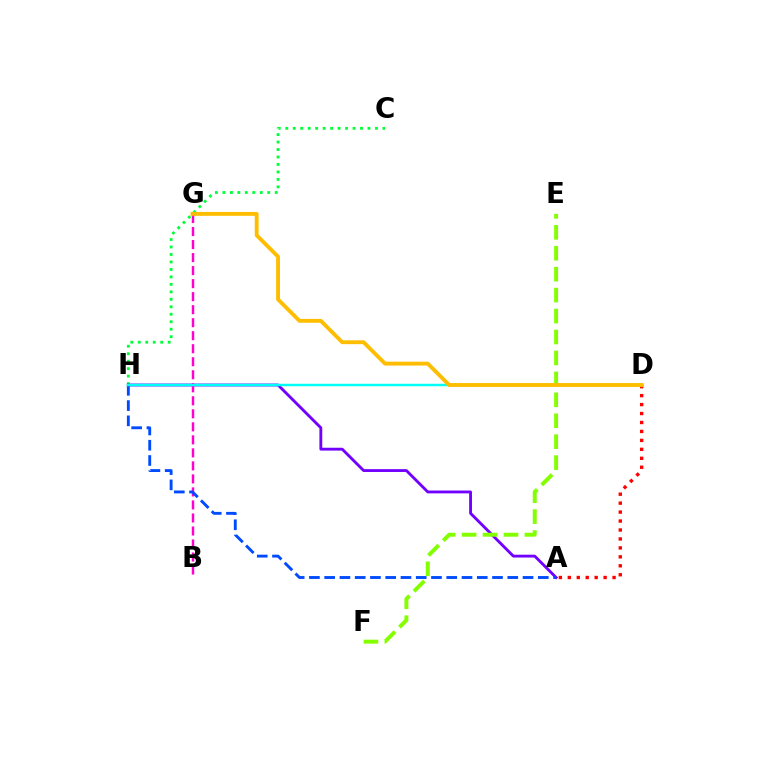{('C', 'H'): [{'color': '#00ff39', 'line_style': 'dotted', 'thickness': 2.03}], ('A', 'H'): [{'color': '#7200ff', 'line_style': 'solid', 'thickness': 2.05}, {'color': '#004bff', 'line_style': 'dashed', 'thickness': 2.07}], ('A', 'D'): [{'color': '#ff0000', 'line_style': 'dotted', 'thickness': 2.43}], ('B', 'G'): [{'color': '#ff00cf', 'line_style': 'dashed', 'thickness': 1.77}], ('D', 'H'): [{'color': '#00fff6', 'line_style': 'solid', 'thickness': 1.77}], ('E', 'F'): [{'color': '#84ff00', 'line_style': 'dashed', 'thickness': 2.84}], ('D', 'G'): [{'color': '#ffbd00', 'line_style': 'solid', 'thickness': 2.78}]}